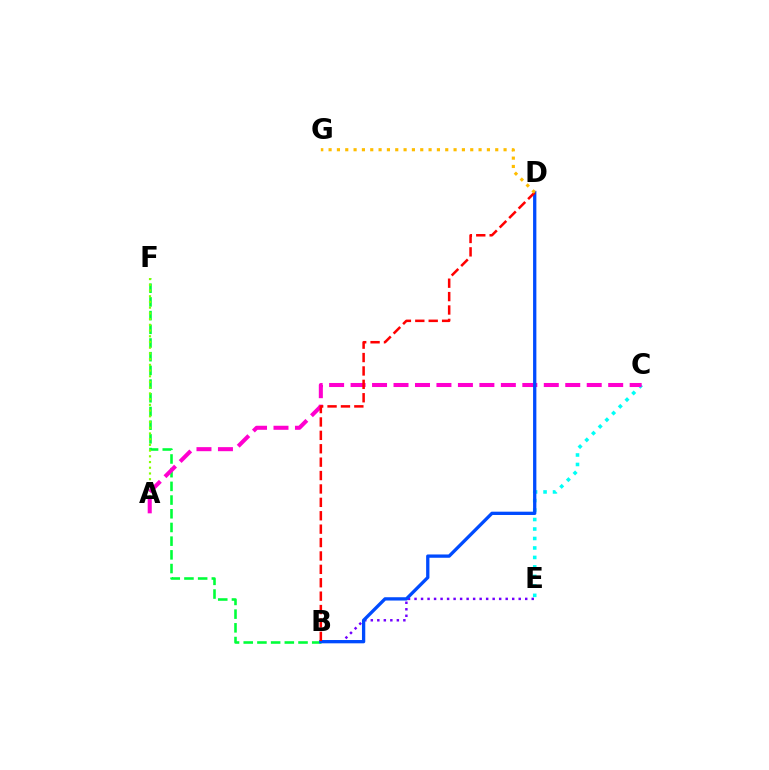{('C', 'E'): [{'color': '#00fff6', 'line_style': 'dotted', 'thickness': 2.58}], ('B', 'E'): [{'color': '#7200ff', 'line_style': 'dotted', 'thickness': 1.77}], ('B', 'F'): [{'color': '#00ff39', 'line_style': 'dashed', 'thickness': 1.86}], ('A', 'F'): [{'color': '#84ff00', 'line_style': 'dotted', 'thickness': 1.55}], ('A', 'C'): [{'color': '#ff00cf', 'line_style': 'dashed', 'thickness': 2.92}], ('B', 'D'): [{'color': '#004bff', 'line_style': 'solid', 'thickness': 2.37}, {'color': '#ff0000', 'line_style': 'dashed', 'thickness': 1.82}], ('D', 'G'): [{'color': '#ffbd00', 'line_style': 'dotted', 'thickness': 2.26}]}